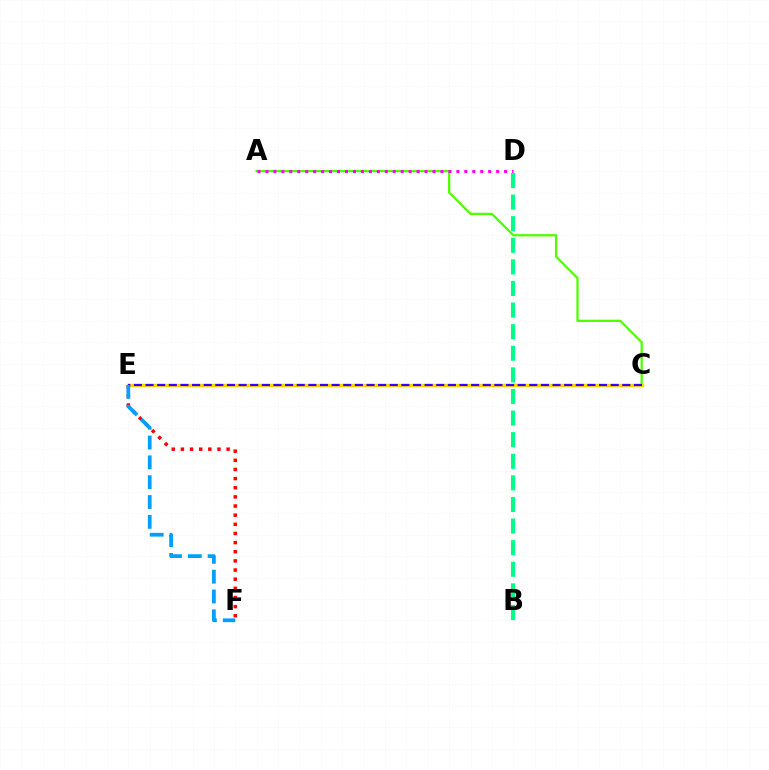{('A', 'C'): [{'color': '#4fff00', 'line_style': 'solid', 'thickness': 1.64}], ('E', 'F'): [{'color': '#ff0000', 'line_style': 'dotted', 'thickness': 2.48}, {'color': '#009eff', 'line_style': 'dashed', 'thickness': 2.69}], ('A', 'D'): [{'color': '#ff00ed', 'line_style': 'dotted', 'thickness': 2.16}], ('C', 'E'): [{'color': '#ffd500', 'line_style': 'solid', 'thickness': 2.45}, {'color': '#3700ff', 'line_style': 'dashed', 'thickness': 1.58}], ('B', 'D'): [{'color': '#00ff86', 'line_style': 'dashed', 'thickness': 2.93}]}